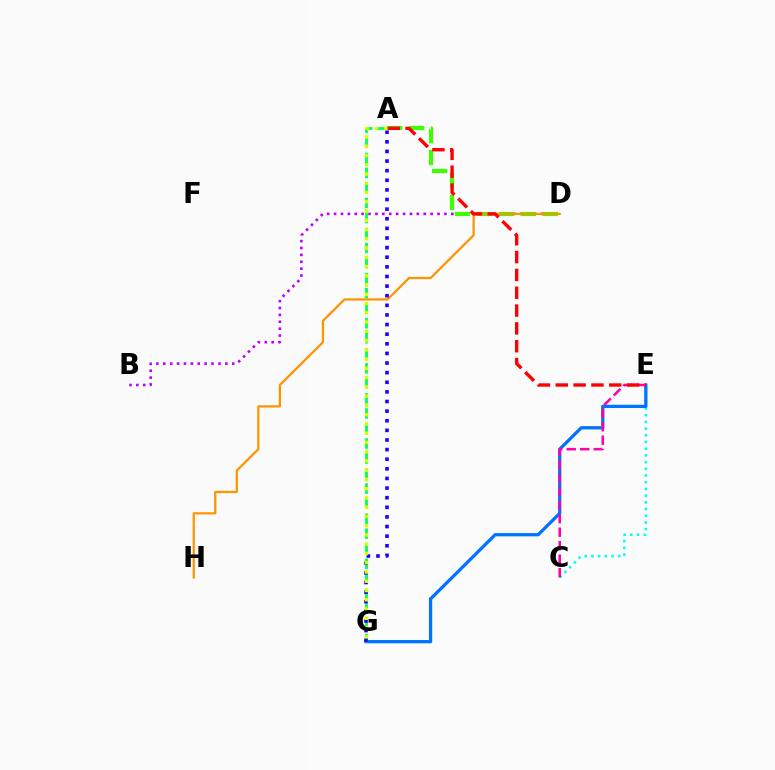{('C', 'E'): [{'color': '#00fff6', 'line_style': 'dotted', 'thickness': 1.82}, {'color': '#ff00ac', 'line_style': 'dashed', 'thickness': 1.83}], ('E', 'G'): [{'color': '#0074ff', 'line_style': 'solid', 'thickness': 2.35}], ('B', 'D'): [{'color': '#b900ff', 'line_style': 'dotted', 'thickness': 1.87}], ('A', 'G'): [{'color': '#00ff5c', 'line_style': 'dashed', 'thickness': 2.04}, {'color': '#2500ff', 'line_style': 'dotted', 'thickness': 2.61}, {'color': '#d1ff00', 'line_style': 'dotted', 'thickness': 2.51}], ('A', 'D'): [{'color': '#3dff00', 'line_style': 'dashed', 'thickness': 2.98}], ('D', 'H'): [{'color': '#ff9400', 'line_style': 'solid', 'thickness': 1.62}], ('A', 'E'): [{'color': '#ff0000', 'line_style': 'dashed', 'thickness': 2.42}]}